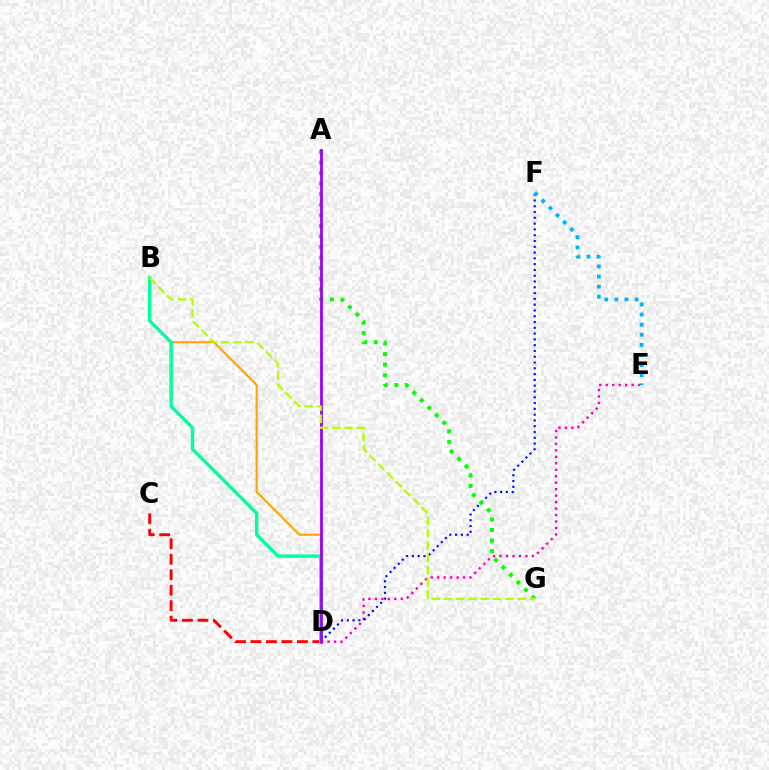{('D', 'E'): [{'color': '#ff00bd', 'line_style': 'dotted', 'thickness': 1.76}], ('C', 'D'): [{'color': '#ff0000', 'line_style': 'dashed', 'thickness': 2.1}], ('D', 'F'): [{'color': '#0010ff', 'line_style': 'dotted', 'thickness': 1.57}], ('B', 'D'): [{'color': '#ffa500', 'line_style': 'solid', 'thickness': 1.56}, {'color': '#00ff9d', 'line_style': 'solid', 'thickness': 2.46}], ('E', 'F'): [{'color': '#00b5ff', 'line_style': 'dotted', 'thickness': 2.74}], ('A', 'G'): [{'color': '#08ff00', 'line_style': 'dotted', 'thickness': 2.87}], ('A', 'D'): [{'color': '#9b00ff', 'line_style': 'solid', 'thickness': 2.01}], ('B', 'G'): [{'color': '#b3ff00', 'line_style': 'dashed', 'thickness': 1.67}]}